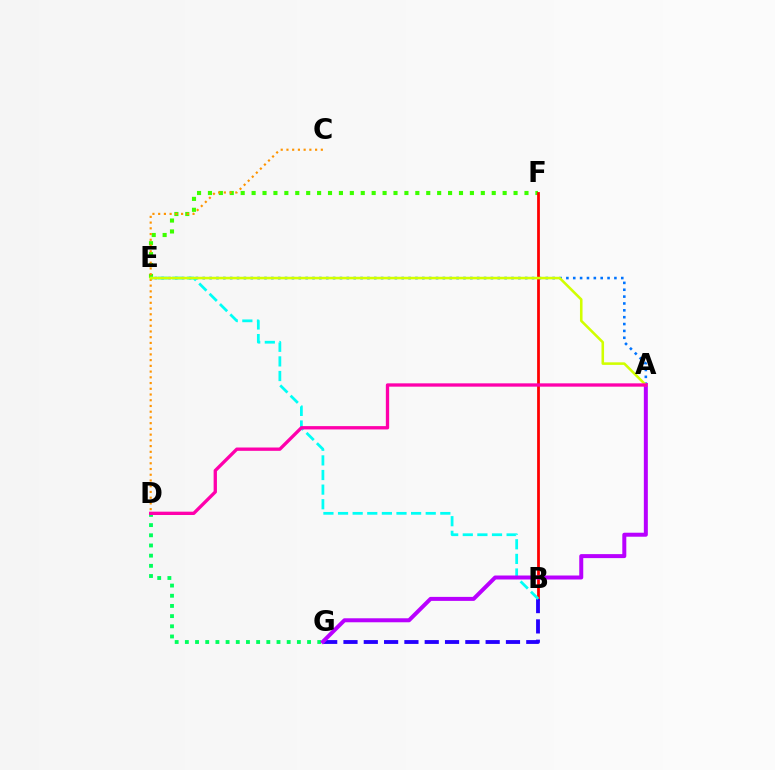{('E', 'F'): [{'color': '#3dff00', 'line_style': 'dotted', 'thickness': 2.97}], ('A', 'E'): [{'color': '#0074ff', 'line_style': 'dotted', 'thickness': 1.86}, {'color': '#d1ff00', 'line_style': 'solid', 'thickness': 1.85}], ('B', 'F'): [{'color': '#ff0000', 'line_style': 'solid', 'thickness': 2.0}], ('B', 'G'): [{'color': '#2500ff', 'line_style': 'dashed', 'thickness': 2.76}], ('B', 'E'): [{'color': '#00fff6', 'line_style': 'dashed', 'thickness': 1.99}], ('D', 'G'): [{'color': '#00ff5c', 'line_style': 'dotted', 'thickness': 2.77}], ('A', 'G'): [{'color': '#b900ff', 'line_style': 'solid', 'thickness': 2.88}], ('C', 'D'): [{'color': '#ff9400', 'line_style': 'dotted', 'thickness': 1.56}], ('A', 'D'): [{'color': '#ff00ac', 'line_style': 'solid', 'thickness': 2.39}]}